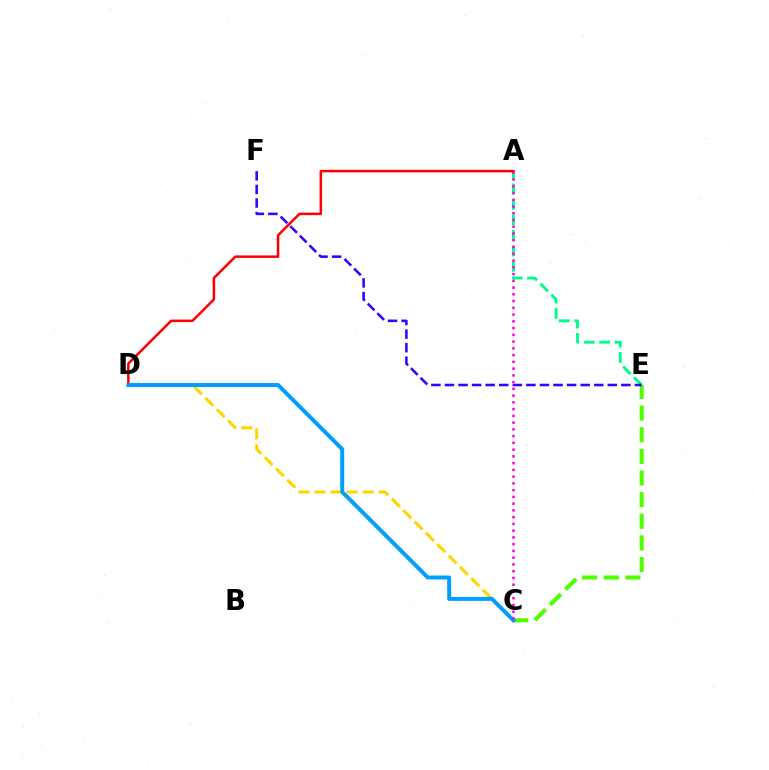{('A', 'E'): [{'color': '#00ff86', 'line_style': 'dashed', 'thickness': 2.1}], ('C', 'E'): [{'color': '#4fff00', 'line_style': 'dashed', 'thickness': 2.94}], ('A', 'D'): [{'color': '#ff0000', 'line_style': 'solid', 'thickness': 1.81}], ('C', 'D'): [{'color': '#ffd500', 'line_style': 'dashed', 'thickness': 2.18}, {'color': '#009eff', 'line_style': 'solid', 'thickness': 2.85}], ('E', 'F'): [{'color': '#3700ff', 'line_style': 'dashed', 'thickness': 1.84}], ('A', 'C'): [{'color': '#ff00ed', 'line_style': 'dotted', 'thickness': 1.83}]}